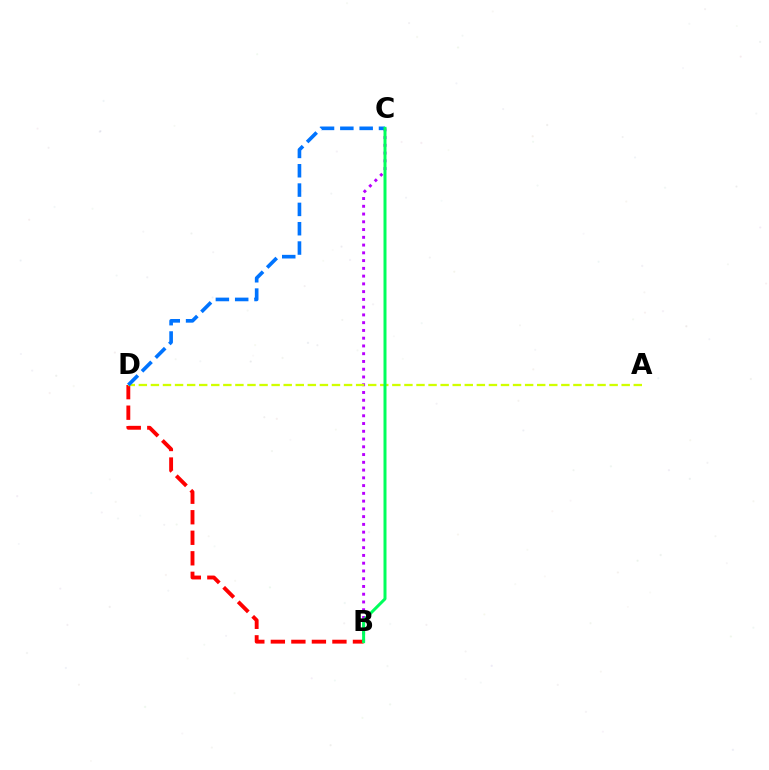{('B', 'C'): [{'color': '#b900ff', 'line_style': 'dotted', 'thickness': 2.11}, {'color': '#00ff5c', 'line_style': 'solid', 'thickness': 2.15}], ('B', 'D'): [{'color': '#ff0000', 'line_style': 'dashed', 'thickness': 2.79}], ('A', 'D'): [{'color': '#d1ff00', 'line_style': 'dashed', 'thickness': 1.64}], ('C', 'D'): [{'color': '#0074ff', 'line_style': 'dashed', 'thickness': 2.63}]}